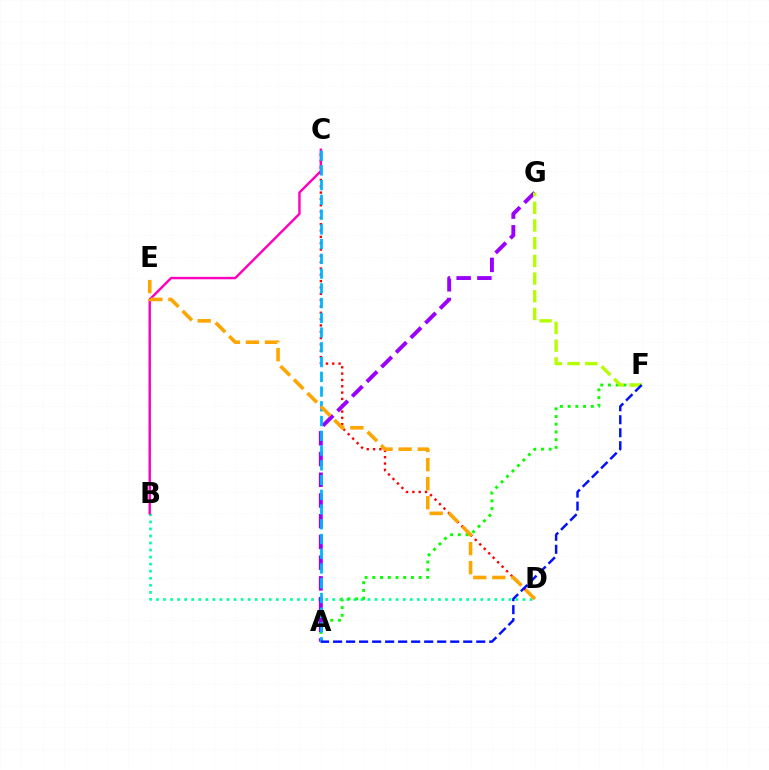{('B', 'D'): [{'color': '#00ff9d', 'line_style': 'dotted', 'thickness': 1.92}], ('C', 'D'): [{'color': '#ff0000', 'line_style': 'dotted', 'thickness': 1.72}], ('B', 'C'): [{'color': '#ff00bd', 'line_style': 'solid', 'thickness': 1.74}], ('A', 'F'): [{'color': '#08ff00', 'line_style': 'dotted', 'thickness': 2.1}, {'color': '#0010ff', 'line_style': 'dashed', 'thickness': 1.77}], ('A', 'G'): [{'color': '#9b00ff', 'line_style': 'dashed', 'thickness': 2.81}], ('F', 'G'): [{'color': '#b3ff00', 'line_style': 'dashed', 'thickness': 2.4}], ('A', 'C'): [{'color': '#00b5ff', 'line_style': 'dashed', 'thickness': 2.0}], ('D', 'E'): [{'color': '#ffa500', 'line_style': 'dashed', 'thickness': 2.59}]}